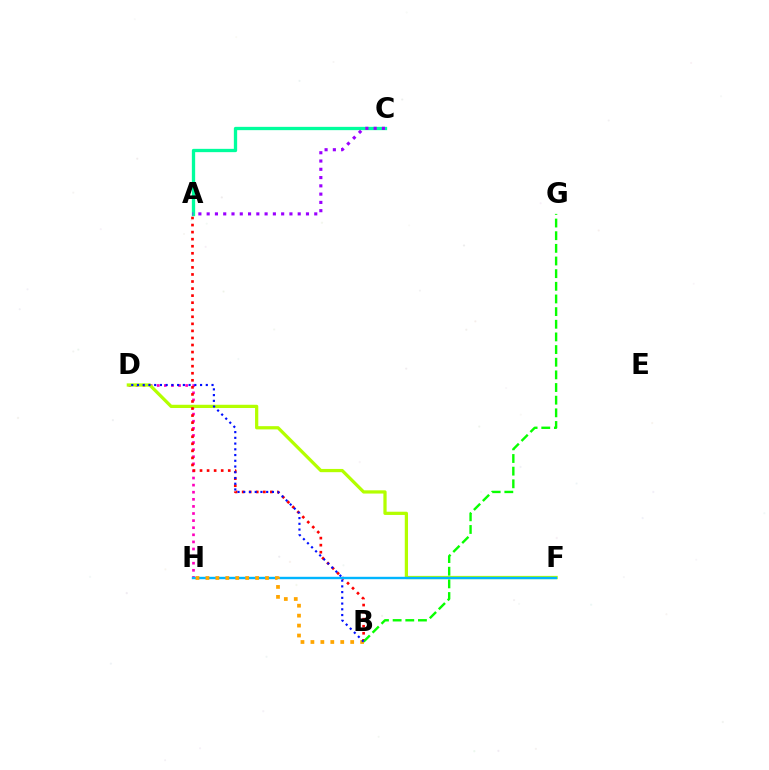{('D', 'H'): [{'color': '#ff00bd', 'line_style': 'dotted', 'thickness': 1.93}], ('D', 'F'): [{'color': '#b3ff00', 'line_style': 'solid', 'thickness': 2.33}], ('A', 'B'): [{'color': '#ff0000', 'line_style': 'dotted', 'thickness': 1.92}], ('F', 'H'): [{'color': '#00b5ff', 'line_style': 'solid', 'thickness': 1.72}], ('B', 'G'): [{'color': '#08ff00', 'line_style': 'dashed', 'thickness': 1.72}], ('A', 'C'): [{'color': '#00ff9d', 'line_style': 'solid', 'thickness': 2.38}, {'color': '#9b00ff', 'line_style': 'dotted', 'thickness': 2.25}], ('B', 'H'): [{'color': '#ffa500', 'line_style': 'dotted', 'thickness': 2.7}], ('B', 'D'): [{'color': '#0010ff', 'line_style': 'dotted', 'thickness': 1.56}]}